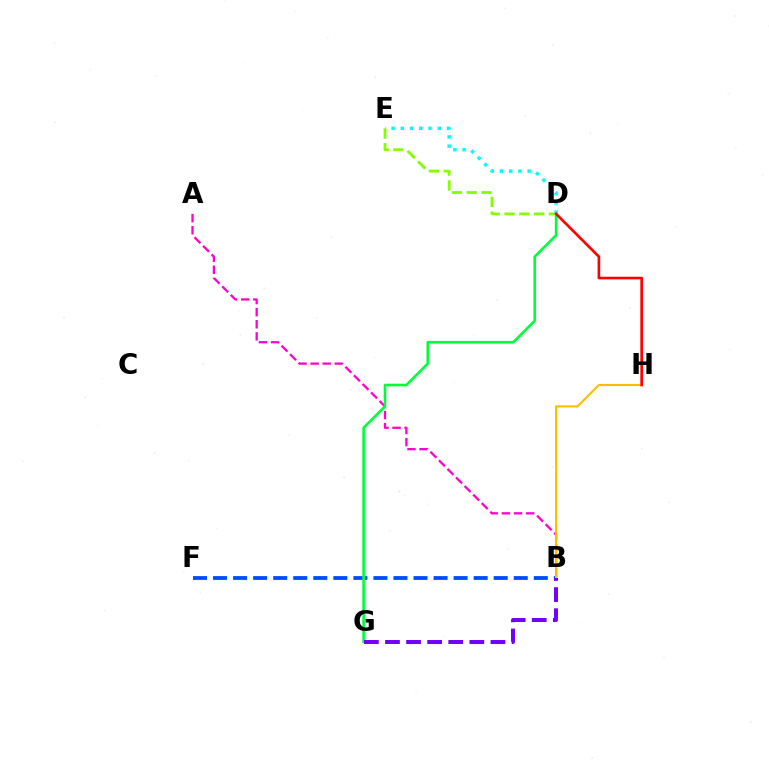{('A', 'B'): [{'color': '#ff00cf', 'line_style': 'dashed', 'thickness': 1.64}], ('B', 'F'): [{'color': '#004bff', 'line_style': 'dashed', 'thickness': 2.72}], ('D', 'G'): [{'color': '#00ff39', 'line_style': 'solid', 'thickness': 1.89}], ('B', 'H'): [{'color': '#ffbd00', 'line_style': 'solid', 'thickness': 1.51}], ('D', 'E'): [{'color': '#00fff6', 'line_style': 'dotted', 'thickness': 2.51}, {'color': '#84ff00', 'line_style': 'dashed', 'thickness': 2.01}], ('D', 'H'): [{'color': '#ff0000', 'line_style': 'solid', 'thickness': 1.9}], ('B', 'G'): [{'color': '#7200ff', 'line_style': 'dashed', 'thickness': 2.87}]}